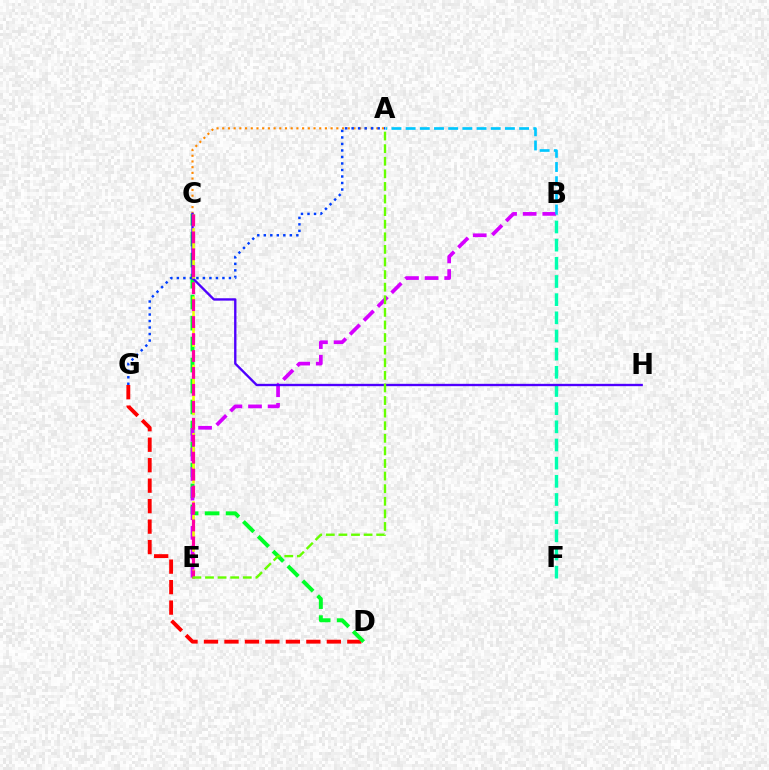{('A', 'C'): [{'color': '#ff8800', 'line_style': 'dotted', 'thickness': 1.55}], ('D', 'G'): [{'color': '#ff0000', 'line_style': 'dashed', 'thickness': 2.78}], ('B', 'F'): [{'color': '#00ffaf', 'line_style': 'dashed', 'thickness': 2.47}], ('C', 'D'): [{'color': '#00ff27', 'line_style': 'dashed', 'thickness': 2.85}], ('B', 'E'): [{'color': '#d600ff', 'line_style': 'dashed', 'thickness': 2.66}], ('A', 'G'): [{'color': '#003fff', 'line_style': 'dotted', 'thickness': 1.77}], ('A', 'B'): [{'color': '#00c7ff', 'line_style': 'dashed', 'thickness': 1.93}], ('C', 'H'): [{'color': '#4f00ff', 'line_style': 'solid', 'thickness': 1.7}], ('C', 'E'): [{'color': '#eeff00', 'line_style': 'dashed', 'thickness': 1.86}, {'color': '#ff00a0', 'line_style': 'dashed', 'thickness': 2.3}], ('A', 'E'): [{'color': '#66ff00', 'line_style': 'dashed', 'thickness': 1.71}]}